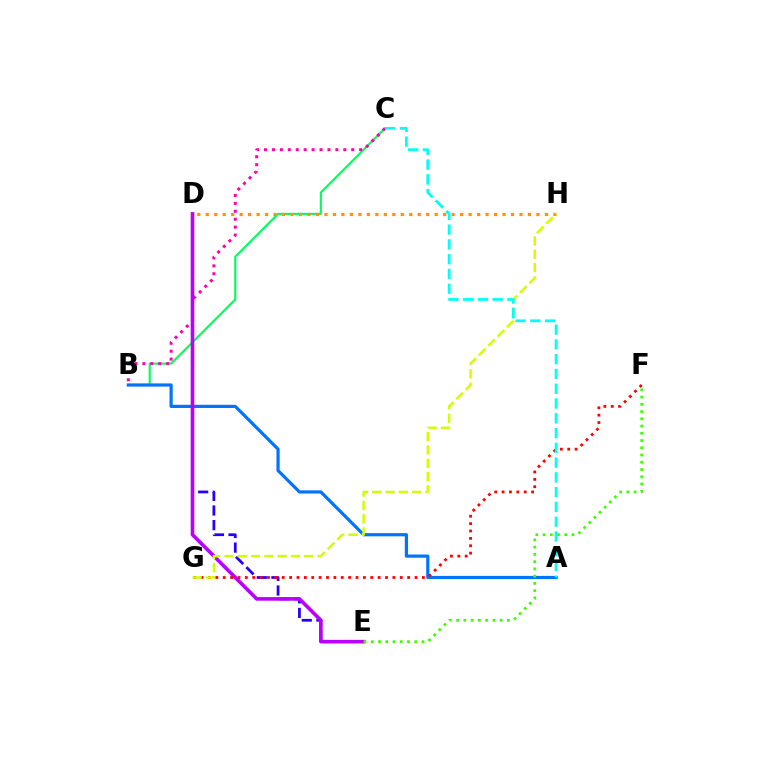{('D', 'E'): [{'color': '#2500ff', 'line_style': 'dashed', 'thickness': 1.99}, {'color': '#b900ff', 'line_style': 'solid', 'thickness': 2.6}], ('B', 'C'): [{'color': '#00ff5c', 'line_style': 'solid', 'thickness': 1.53}, {'color': '#ff00ac', 'line_style': 'dotted', 'thickness': 2.15}], ('D', 'H'): [{'color': '#ff9400', 'line_style': 'dotted', 'thickness': 2.3}], ('A', 'B'): [{'color': '#0074ff', 'line_style': 'solid', 'thickness': 2.3}], ('F', 'G'): [{'color': '#ff0000', 'line_style': 'dotted', 'thickness': 2.0}], ('G', 'H'): [{'color': '#d1ff00', 'line_style': 'dashed', 'thickness': 1.81}], ('A', 'C'): [{'color': '#00fff6', 'line_style': 'dashed', 'thickness': 2.01}], ('E', 'F'): [{'color': '#3dff00', 'line_style': 'dotted', 'thickness': 1.97}]}